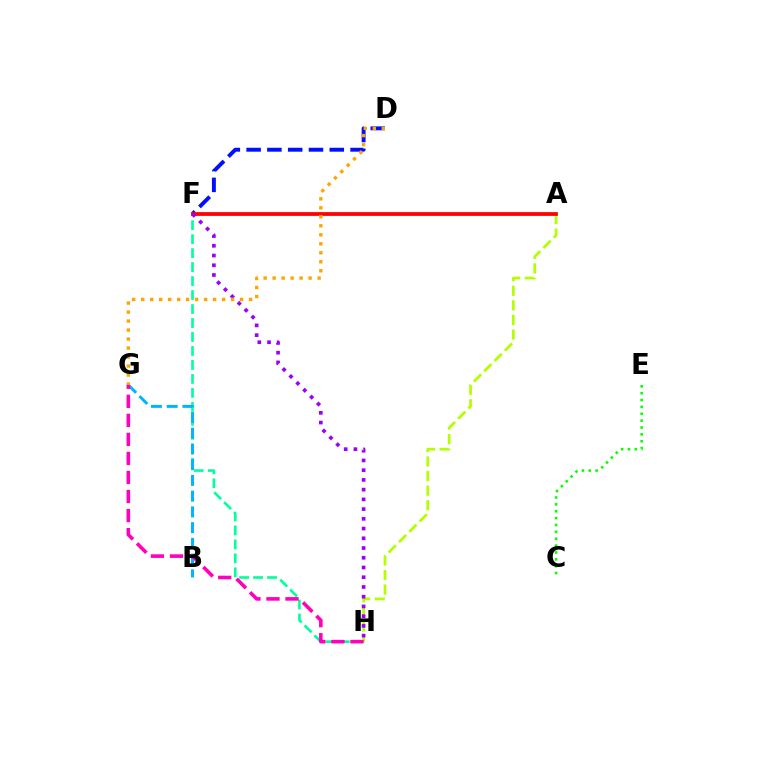{('F', 'H'): [{'color': '#00ff9d', 'line_style': 'dashed', 'thickness': 1.9}, {'color': '#9b00ff', 'line_style': 'dotted', 'thickness': 2.64}], ('B', 'G'): [{'color': '#00b5ff', 'line_style': 'dashed', 'thickness': 2.14}], ('D', 'F'): [{'color': '#0010ff', 'line_style': 'dashed', 'thickness': 2.82}], ('A', 'H'): [{'color': '#b3ff00', 'line_style': 'dashed', 'thickness': 1.98}], ('G', 'H'): [{'color': '#ff00bd', 'line_style': 'dashed', 'thickness': 2.59}], ('C', 'E'): [{'color': '#08ff00', 'line_style': 'dotted', 'thickness': 1.87}], ('A', 'F'): [{'color': '#ff0000', 'line_style': 'solid', 'thickness': 2.7}], ('D', 'G'): [{'color': '#ffa500', 'line_style': 'dotted', 'thickness': 2.44}]}